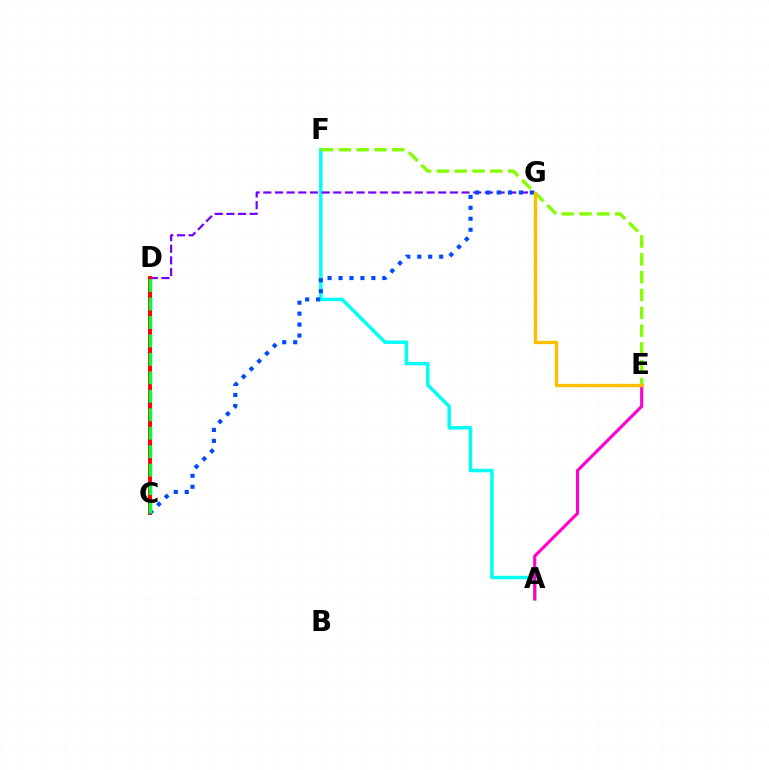{('A', 'F'): [{'color': '#00fff6', 'line_style': 'solid', 'thickness': 2.51}], ('A', 'E'): [{'color': '#ff00cf', 'line_style': 'solid', 'thickness': 2.24}], ('D', 'G'): [{'color': '#7200ff', 'line_style': 'dashed', 'thickness': 1.58}], ('C', 'D'): [{'color': '#ff0000', 'line_style': 'solid', 'thickness': 2.8}, {'color': '#00ff39', 'line_style': 'dashed', 'thickness': 2.51}], ('E', 'F'): [{'color': '#84ff00', 'line_style': 'dashed', 'thickness': 2.42}], ('C', 'G'): [{'color': '#004bff', 'line_style': 'dotted', 'thickness': 2.98}], ('E', 'G'): [{'color': '#ffbd00', 'line_style': 'solid', 'thickness': 2.41}]}